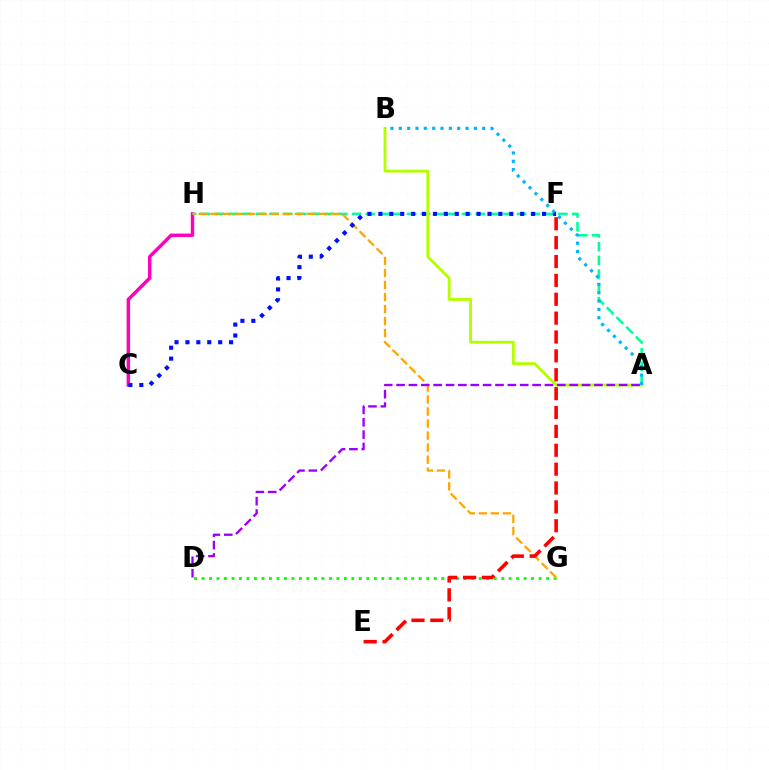{('D', 'G'): [{'color': '#08ff00', 'line_style': 'dotted', 'thickness': 2.04}], ('C', 'H'): [{'color': '#ff00bd', 'line_style': 'solid', 'thickness': 2.48}], ('A', 'H'): [{'color': '#00ff9d', 'line_style': 'dashed', 'thickness': 1.87}], ('A', 'B'): [{'color': '#b3ff00', 'line_style': 'solid', 'thickness': 2.05}, {'color': '#00b5ff', 'line_style': 'dotted', 'thickness': 2.27}], ('G', 'H'): [{'color': '#ffa500', 'line_style': 'dashed', 'thickness': 1.63}], ('A', 'D'): [{'color': '#9b00ff', 'line_style': 'dashed', 'thickness': 1.68}], ('C', 'F'): [{'color': '#0010ff', 'line_style': 'dotted', 'thickness': 2.96}], ('E', 'F'): [{'color': '#ff0000', 'line_style': 'dashed', 'thickness': 2.56}]}